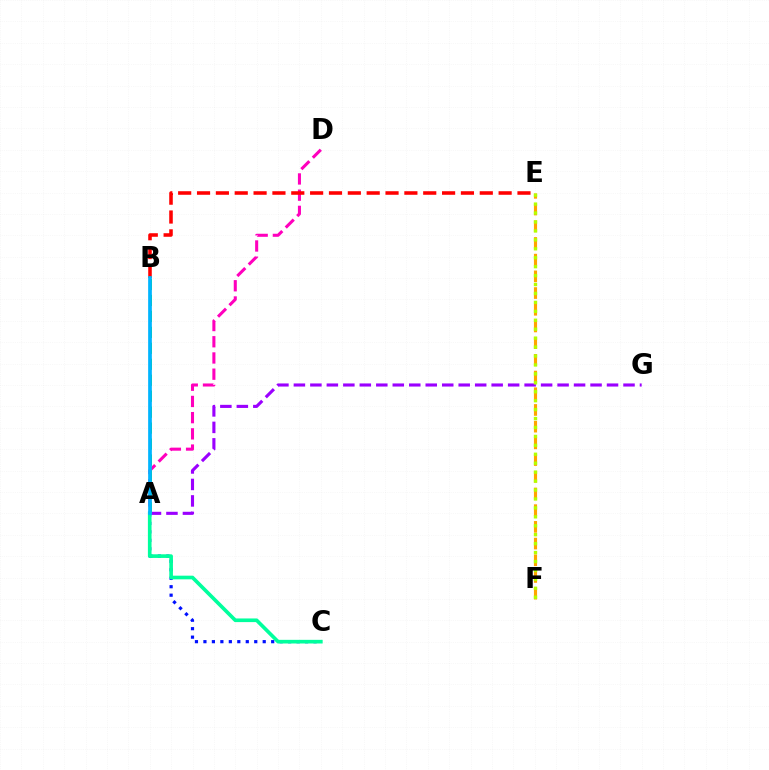{('A', 'D'): [{'color': '#ff00bd', 'line_style': 'dashed', 'thickness': 2.2}], ('E', 'F'): [{'color': '#ffa500', 'line_style': 'dashed', 'thickness': 2.27}, {'color': '#b3ff00', 'line_style': 'dotted', 'thickness': 2.43}], ('A', 'G'): [{'color': '#9b00ff', 'line_style': 'dashed', 'thickness': 2.24}], ('A', 'C'): [{'color': '#0010ff', 'line_style': 'dotted', 'thickness': 2.3}, {'color': '#00ff9d', 'line_style': 'solid', 'thickness': 2.63}], ('A', 'B'): [{'color': '#08ff00', 'line_style': 'dashed', 'thickness': 2.17}, {'color': '#00b5ff', 'line_style': 'solid', 'thickness': 2.67}], ('B', 'E'): [{'color': '#ff0000', 'line_style': 'dashed', 'thickness': 2.56}]}